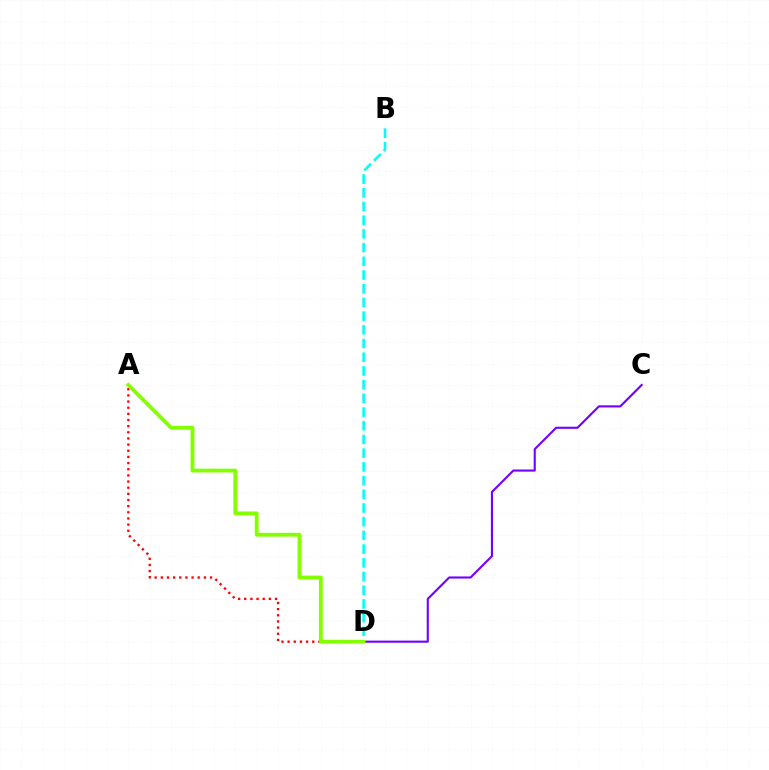{('A', 'D'): [{'color': '#ff0000', 'line_style': 'dotted', 'thickness': 1.67}, {'color': '#84ff00', 'line_style': 'solid', 'thickness': 2.73}], ('C', 'D'): [{'color': '#7200ff', 'line_style': 'solid', 'thickness': 1.52}], ('B', 'D'): [{'color': '#00fff6', 'line_style': 'dashed', 'thickness': 1.86}]}